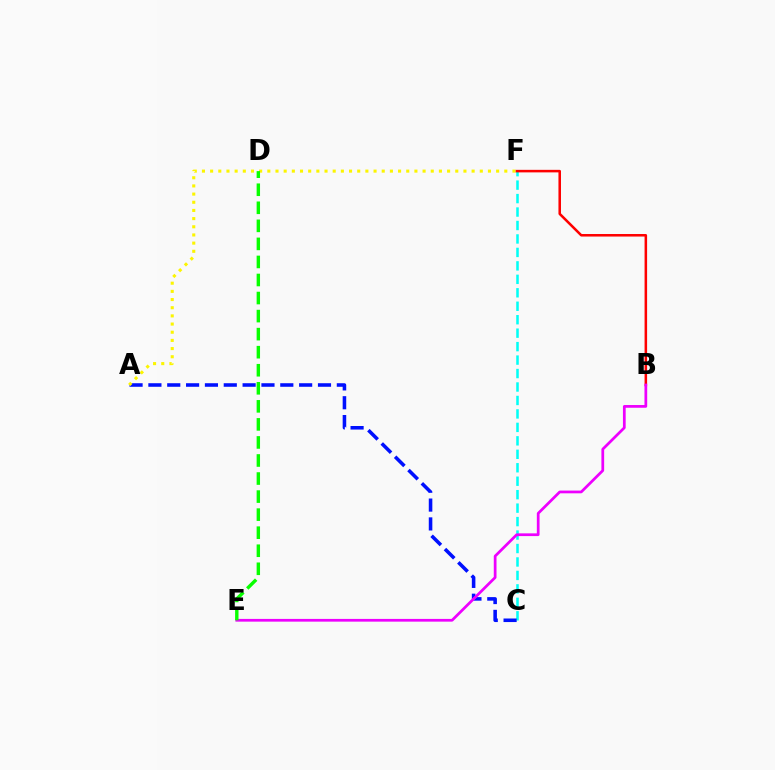{('C', 'F'): [{'color': '#00fff6', 'line_style': 'dashed', 'thickness': 1.83}], ('B', 'F'): [{'color': '#ff0000', 'line_style': 'solid', 'thickness': 1.83}], ('A', 'C'): [{'color': '#0010ff', 'line_style': 'dashed', 'thickness': 2.56}], ('A', 'F'): [{'color': '#fcf500', 'line_style': 'dotted', 'thickness': 2.22}], ('B', 'E'): [{'color': '#ee00ff', 'line_style': 'solid', 'thickness': 1.97}], ('D', 'E'): [{'color': '#08ff00', 'line_style': 'dashed', 'thickness': 2.45}]}